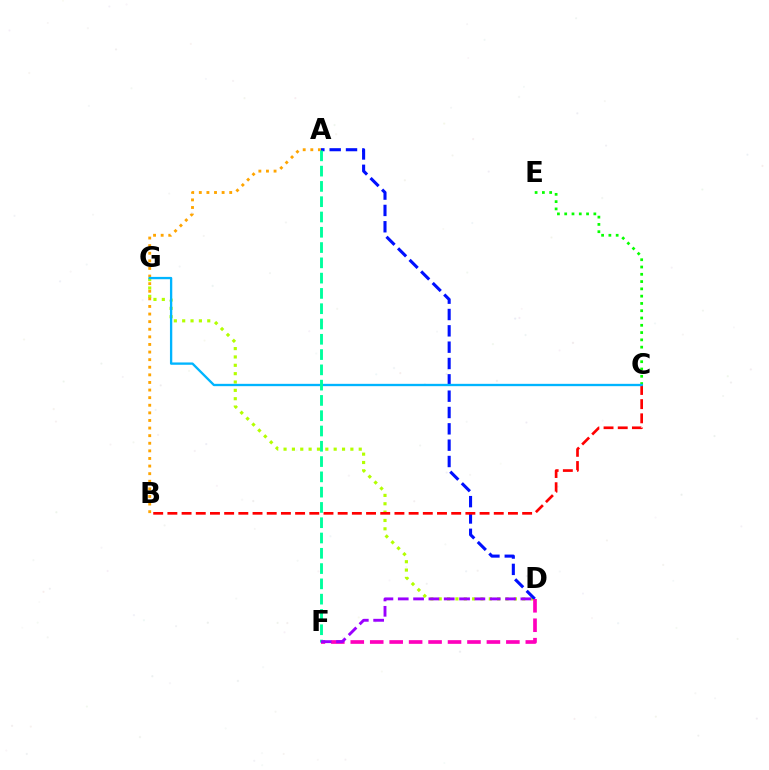{('D', 'G'): [{'color': '#b3ff00', 'line_style': 'dotted', 'thickness': 2.27}], ('C', 'E'): [{'color': '#08ff00', 'line_style': 'dotted', 'thickness': 1.98}], ('A', 'D'): [{'color': '#0010ff', 'line_style': 'dashed', 'thickness': 2.22}], ('B', 'C'): [{'color': '#ff0000', 'line_style': 'dashed', 'thickness': 1.93}], ('A', 'B'): [{'color': '#ffa500', 'line_style': 'dotted', 'thickness': 2.07}], ('C', 'G'): [{'color': '#00b5ff', 'line_style': 'solid', 'thickness': 1.67}], ('D', 'F'): [{'color': '#ff00bd', 'line_style': 'dashed', 'thickness': 2.64}, {'color': '#9b00ff', 'line_style': 'dashed', 'thickness': 2.08}], ('A', 'F'): [{'color': '#00ff9d', 'line_style': 'dashed', 'thickness': 2.08}]}